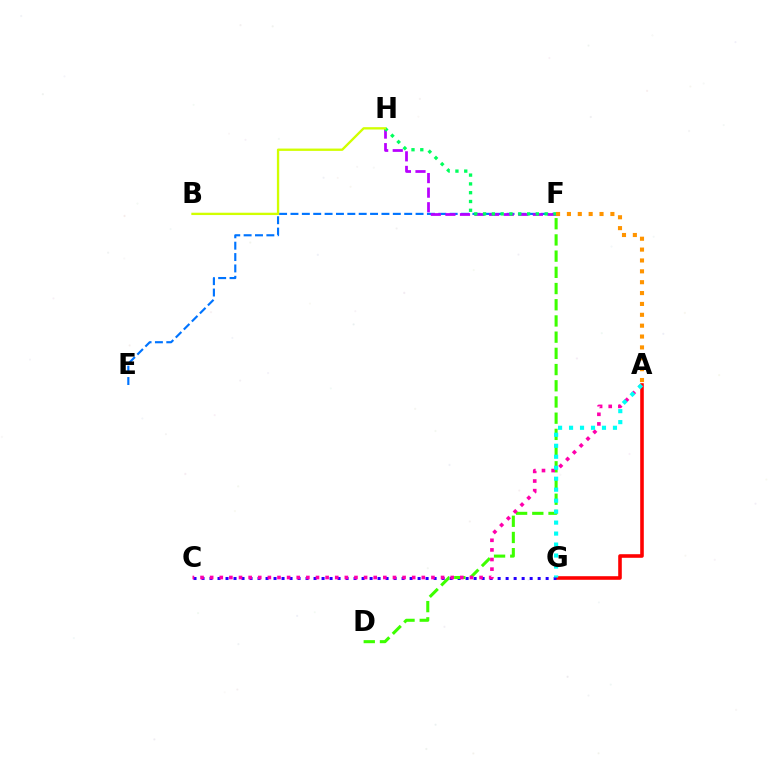{('A', 'G'): [{'color': '#ff0000', 'line_style': 'solid', 'thickness': 2.58}, {'color': '#00fff6', 'line_style': 'dotted', 'thickness': 2.98}], ('C', 'G'): [{'color': '#2500ff', 'line_style': 'dotted', 'thickness': 2.17}], ('D', 'F'): [{'color': '#3dff00', 'line_style': 'dashed', 'thickness': 2.2}], ('E', 'F'): [{'color': '#0074ff', 'line_style': 'dashed', 'thickness': 1.54}], ('A', 'C'): [{'color': '#ff00ac', 'line_style': 'dotted', 'thickness': 2.61}], ('F', 'H'): [{'color': '#b900ff', 'line_style': 'dashed', 'thickness': 1.98}, {'color': '#00ff5c', 'line_style': 'dotted', 'thickness': 2.39}], ('A', 'F'): [{'color': '#ff9400', 'line_style': 'dotted', 'thickness': 2.95}], ('B', 'H'): [{'color': '#d1ff00', 'line_style': 'solid', 'thickness': 1.68}]}